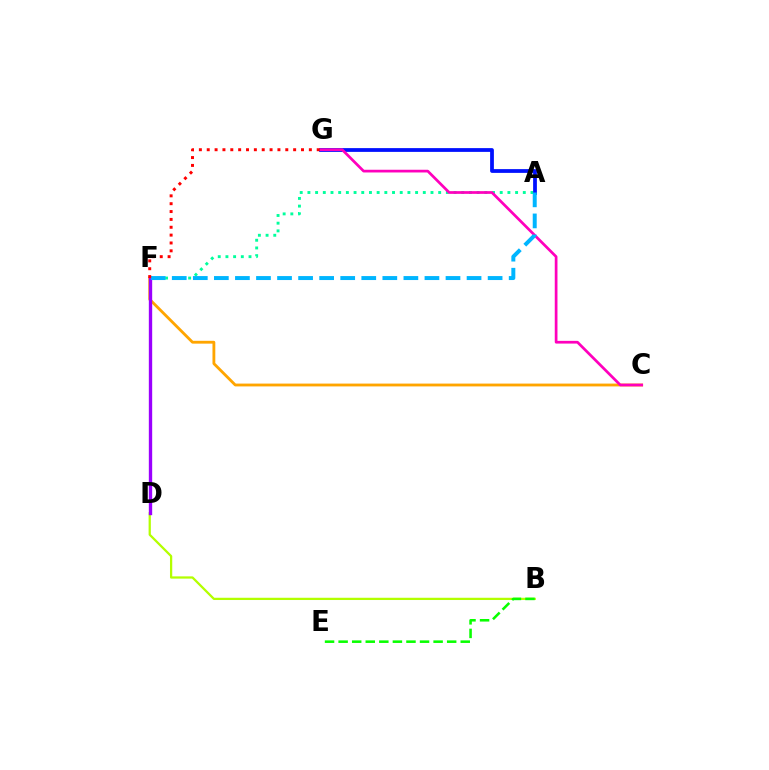{('C', 'F'): [{'color': '#ffa500', 'line_style': 'solid', 'thickness': 2.04}], ('A', 'F'): [{'color': '#00ff9d', 'line_style': 'dotted', 'thickness': 2.09}, {'color': '#00b5ff', 'line_style': 'dashed', 'thickness': 2.86}], ('A', 'G'): [{'color': '#0010ff', 'line_style': 'solid', 'thickness': 2.71}], ('B', 'D'): [{'color': '#b3ff00', 'line_style': 'solid', 'thickness': 1.62}], ('B', 'E'): [{'color': '#08ff00', 'line_style': 'dashed', 'thickness': 1.84}], ('C', 'G'): [{'color': '#ff00bd', 'line_style': 'solid', 'thickness': 1.96}], ('D', 'F'): [{'color': '#9b00ff', 'line_style': 'solid', 'thickness': 2.41}], ('F', 'G'): [{'color': '#ff0000', 'line_style': 'dotted', 'thickness': 2.13}]}